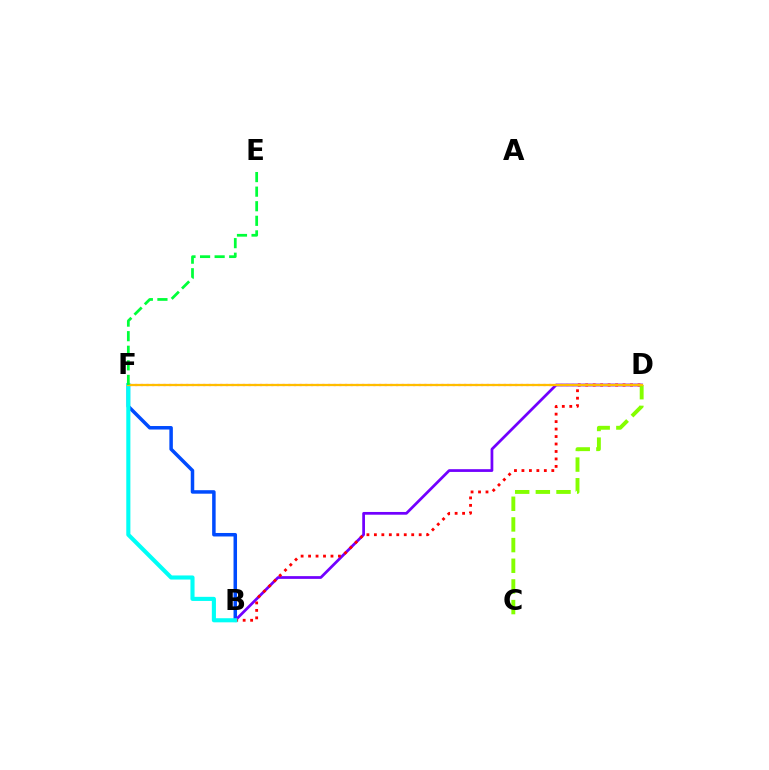{('B', 'F'): [{'color': '#004bff', 'line_style': 'solid', 'thickness': 2.52}, {'color': '#00fff6', 'line_style': 'solid', 'thickness': 2.95}], ('B', 'D'): [{'color': '#7200ff', 'line_style': 'solid', 'thickness': 1.97}, {'color': '#ff0000', 'line_style': 'dotted', 'thickness': 2.03}], ('C', 'D'): [{'color': '#84ff00', 'line_style': 'dashed', 'thickness': 2.81}], ('D', 'F'): [{'color': '#ff00cf', 'line_style': 'dotted', 'thickness': 1.54}, {'color': '#ffbd00', 'line_style': 'solid', 'thickness': 1.63}], ('E', 'F'): [{'color': '#00ff39', 'line_style': 'dashed', 'thickness': 1.98}]}